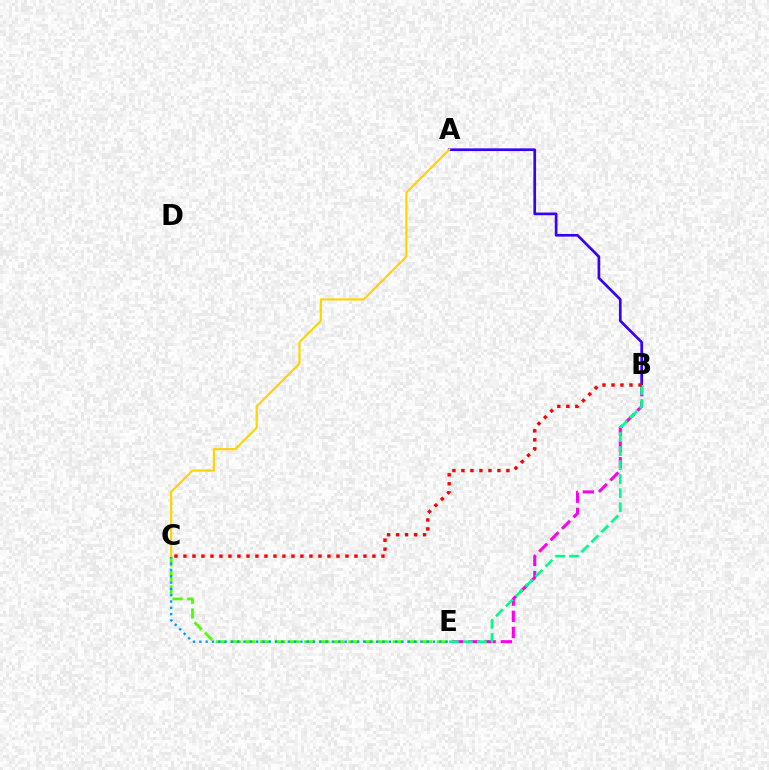{('B', 'E'): [{'color': '#ff00ed', 'line_style': 'dashed', 'thickness': 2.2}, {'color': '#00ff86', 'line_style': 'dashed', 'thickness': 1.9}], ('A', 'B'): [{'color': '#3700ff', 'line_style': 'solid', 'thickness': 1.93}], ('B', 'C'): [{'color': '#ff0000', 'line_style': 'dotted', 'thickness': 2.45}], ('C', 'E'): [{'color': '#4fff00', 'line_style': 'dashed', 'thickness': 2.0}, {'color': '#009eff', 'line_style': 'dotted', 'thickness': 1.72}], ('A', 'C'): [{'color': '#ffd500', 'line_style': 'solid', 'thickness': 1.56}]}